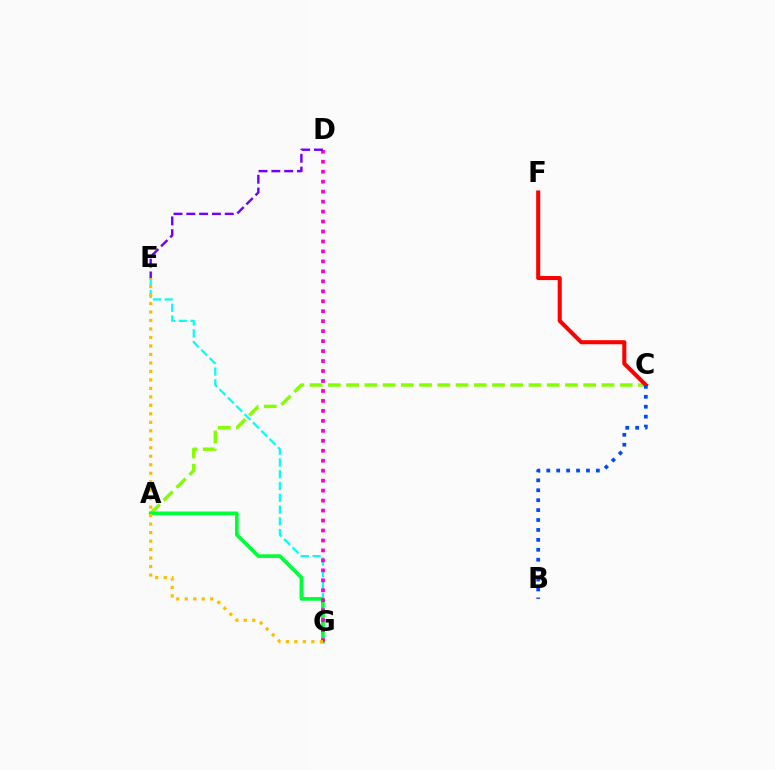{('E', 'G'): [{'color': '#00fff6', 'line_style': 'dashed', 'thickness': 1.6}, {'color': '#ffbd00', 'line_style': 'dotted', 'thickness': 2.31}], ('A', 'C'): [{'color': '#84ff00', 'line_style': 'dashed', 'thickness': 2.48}], ('A', 'G'): [{'color': '#00ff39', 'line_style': 'solid', 'thickness': 2.64}], ('C', 'F'): [{'color': '#ff0000', 'line_style': 'solid', 'thickness': 2.93}], ('D', 'G'): [{'color': '#ff00cf', 'line_style': 'dotted', 'thickness': 2.71}], ('D', 'E'): [{'color': '#7200ff', 'line_style': 'dashed', 'thickness': 1.74}], ('B', 'C'): [{'color': '#004bff', 'line_style': 'dotted', 'thickness': 2.7}]}